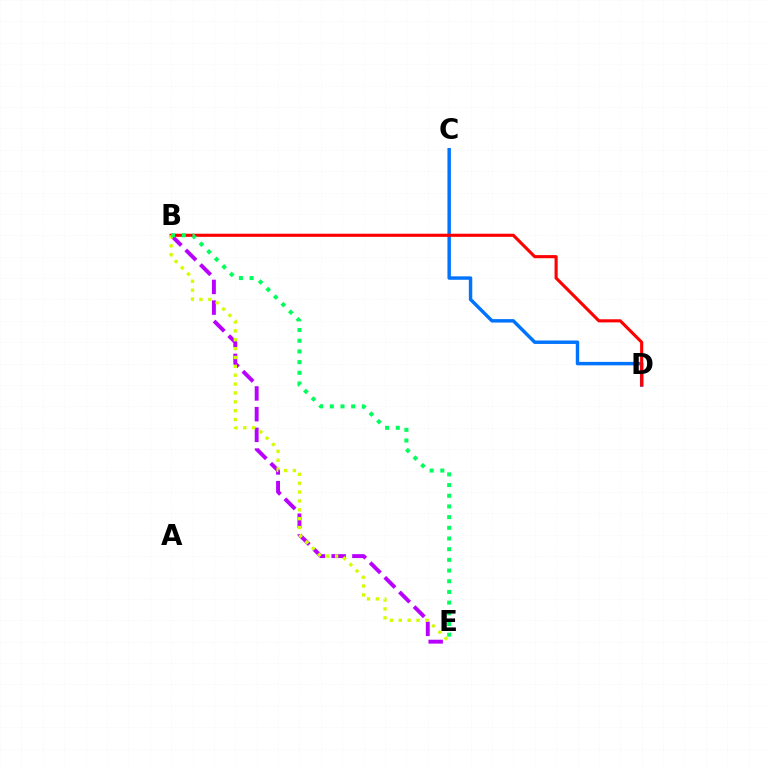{('B', 'E'): [{'color': '#b900ff', 'line_style': 'dashed', 'thickness': 2.81}, {'color': '#d1ff00', 'line_style': 'dotted', 'thickness': 2.41}, {'color': '#00ff5c', 'line_style': 'dotted', 'thickness': 2.9}], ('C', 'D'): [{'color': '#0074ff', 'line_style': 'solid', 'thickness': 2.48}], ('B', 'D'): [{'color': '#ff0000', 'line_style': 'solid', 'thickness': 2.24}]}